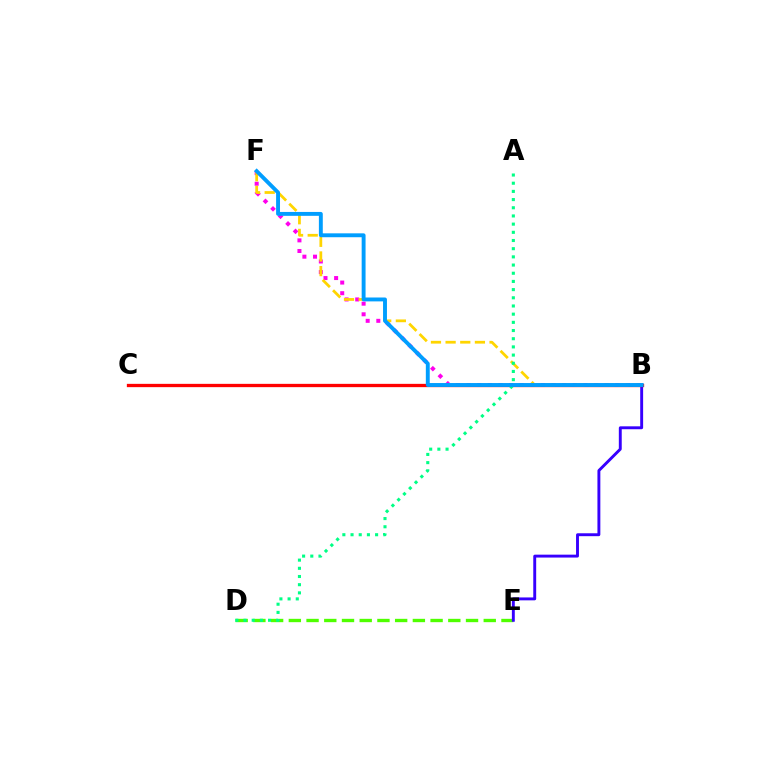{('D', 'E'): [{'color': '#4fff00', 'line_style': 'dashed', 'thickness': 2.41}], ('B', 'F'): [{'color': '#ff00ed', 'line_style': 'dotted', 'thickness': 2.89}, {'color': '#ffd500', 'line_style': 'dashed', 'thickness': 1.99}, {'color': '#009eff', 'line_style': 'solid', 'thickness': 2.8}], ('B', 'E'): [{'color': '#3700ff', 'line_style': 'solid', 'thickness': 2.09}], ('B', 'C'): [{'color': '#ff0000', 'line_style': 'solid', 'thickness': 2.38}], ('A', 'D'): [{'color': '#00ff86', 'line_style': 'dotted', 'thickness': 2.22}]}